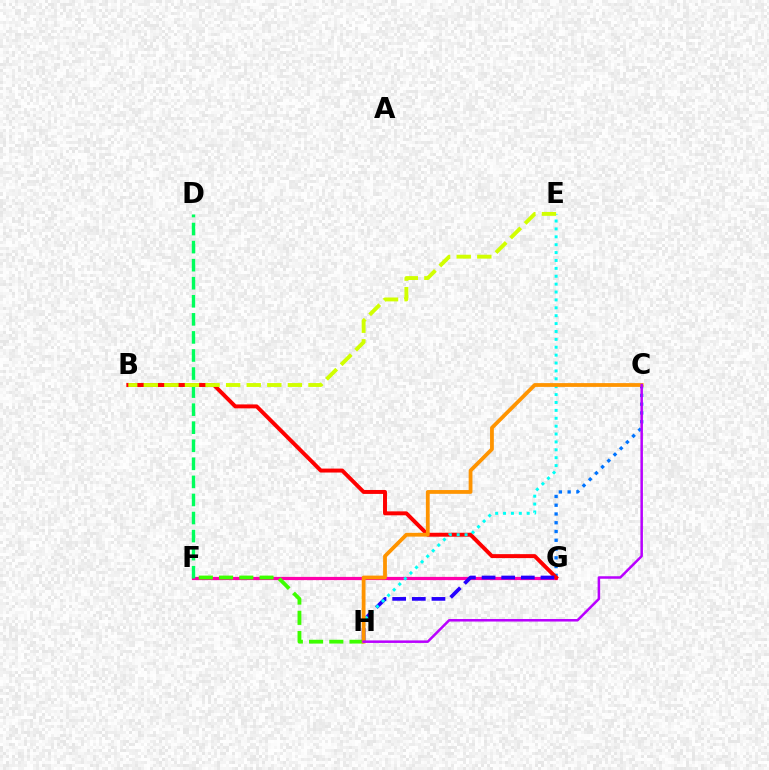{('C', 'G'): [{'color': '#0074ff', 'line_style': 'dotted', 'thickness': 2.38}], ('F', 'G'): [{'color': '#ff00ac', 'line_style': 'solid', 'thickness': 2.31}], ('F', 'H'): [{'color': '#3dff00', 'line_style': 'dashed', 'thickness': 2.75}], ('B', 'G'): [{'color': '#ff0000', 'line_style': 'solid', 'thickness': 2.84}], ('G', 'H'): [{'color': '#2500ff', 'line_style': 'dashed', 'thickness': 2.67}], ('E', 'H'): [{'color': '#00fff6', 'line_style': 'dotted', 'thickness': 2.14}], ('C', 'H'): [{'color': '#ff9400', 'line_style': 'solid', 'thickness': 2.73}, {'color': '#b900ff', 'line_style': 'solid', 'thickness': 1.81}], ('D', 'F'): [{'color': '#00ff5c', 'line_style': 'dashed', 'thickness': 2.45}], ('B', 'E'): [{'color': '#d1ff00', 'line_style': 'dashed', 'thickness': 2.8}]}